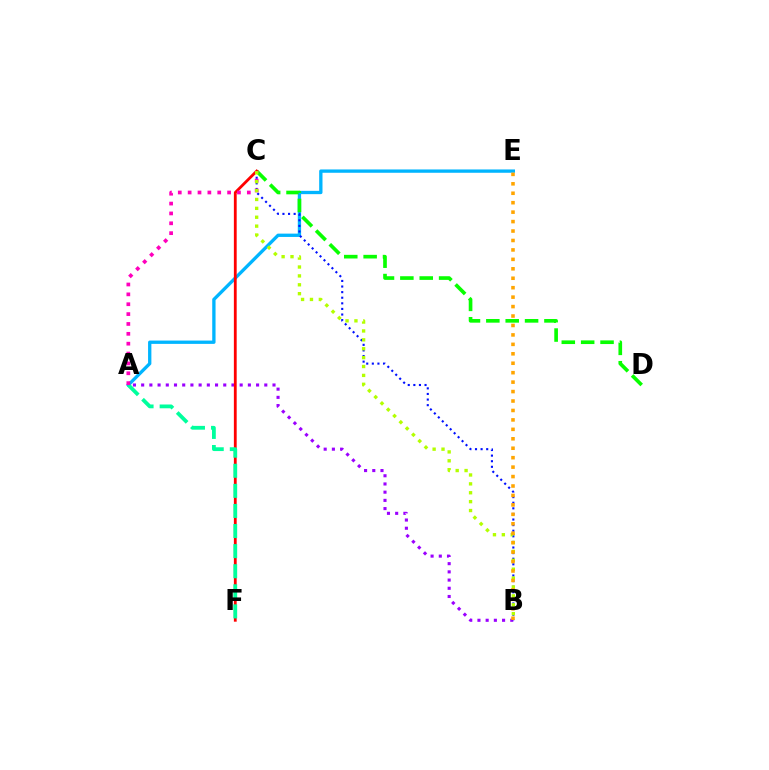{('A', 'E'): [{'color': '#00b5ff', 'line_style': 'solid', 'thickness': 2.39}], ('C', 'D'): [{'color': '#08ff00', 'line_style': 'dashed', 'thickness': 2.63}], ('A', 'B'): [{'color': '#9b00ff', 'line_style': 'dotted', 'thickness': 2.23}], ('C', 'F'): [{'color': '#ff0000', 'line_style': 'solid', 'thickness': 2.02}], ('B', 'C'): [{'color': '#0010ff', 'line_style': 'dotted', 'thickness': 1.52}, {'color': '#b3ff00', 'line_style': 'dotted', 'thickness': 2.42}], ('A', 'F'): [{'color': '#00ff9d', 'line_style': 'dashed', 'thickness': 2.73}], ('A', 'C'): [{'color': '#ff00bd', 'line_style': 'dotted', 'thickness': 2.68}], ('B', 'E'): [{'color': '#ffa500', 'line_style': 'dotted', 'thickness': 2.57}]}